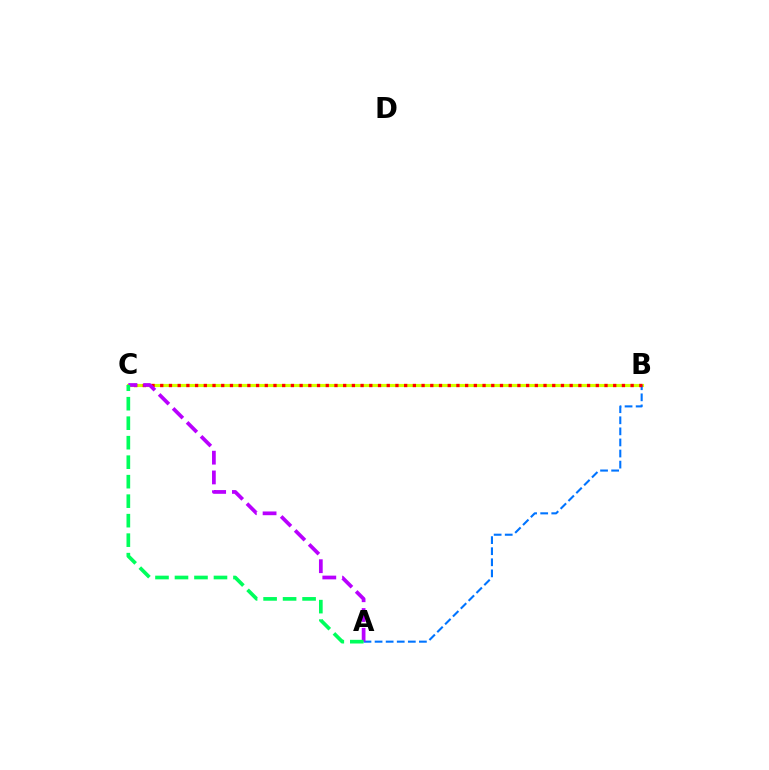{('B', 'C'): [{'color': '#d1ff00', 'line_style': 'solid', 'thickness': 2.27}, {'color': '#ff0000', 'line_style': 'dotted', 'thickness': 2.37}], ('A', 'B'): [{'color': '#0074ff', 'line_style': 'dashed', 'thickness': 1.51}], ('A', 'C'): [{'color': '#b900ff', 'line_style': 'dashed', 'thickness': 2.68}, {'color': '#00ff5c', 'line_style': 'dashed', 'thickness': 2.65}]}